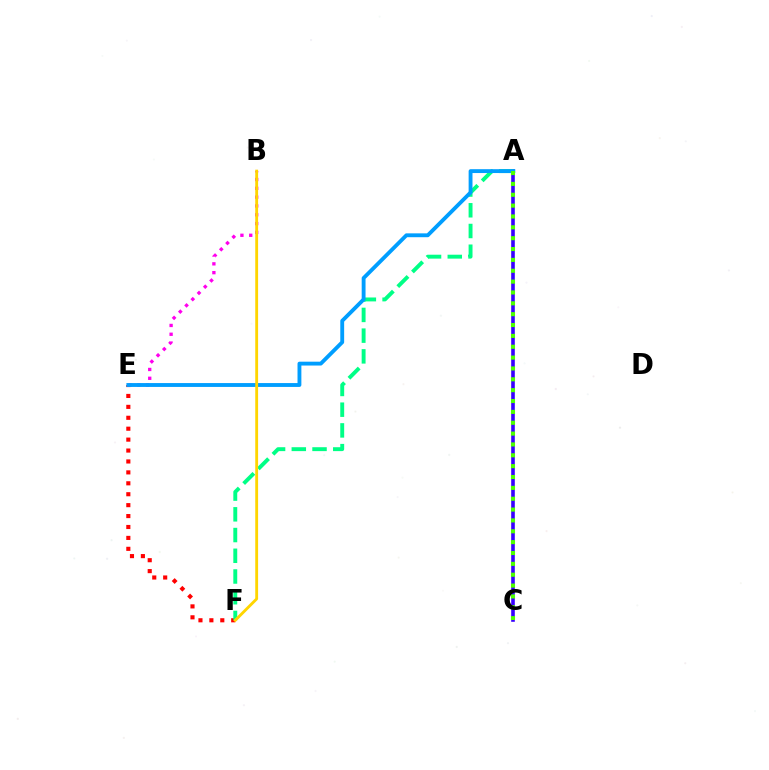{('E', 'F'): [{'color': '#ff0000', 'line_style': 'dotted', 'thickness': 2.97}], ('B', 'E'): [{'color': '#ff00ed', 'line_style': 'dotted', 'thickness': 2.39}], ('A', 'C'): [{'color': '#3700ff', 'line_style': 'solid', 'thickness': 2.6}, {'color': '#4fff00', 'line_style': 'dotted', 'thickness': 2.95}], ('A', 'F'): [{'color': '#00ff86', 'line_style': 'dashed', 'thickness': 2.82}], ('A', 'E'): [{'color': '#009eff', 'line_style': 'solid', 'thickness': 2.78}], ('B', 'F'): [{'color': '#ffd500', 'line_style': 'solid', 'thickness': 2.05}]}